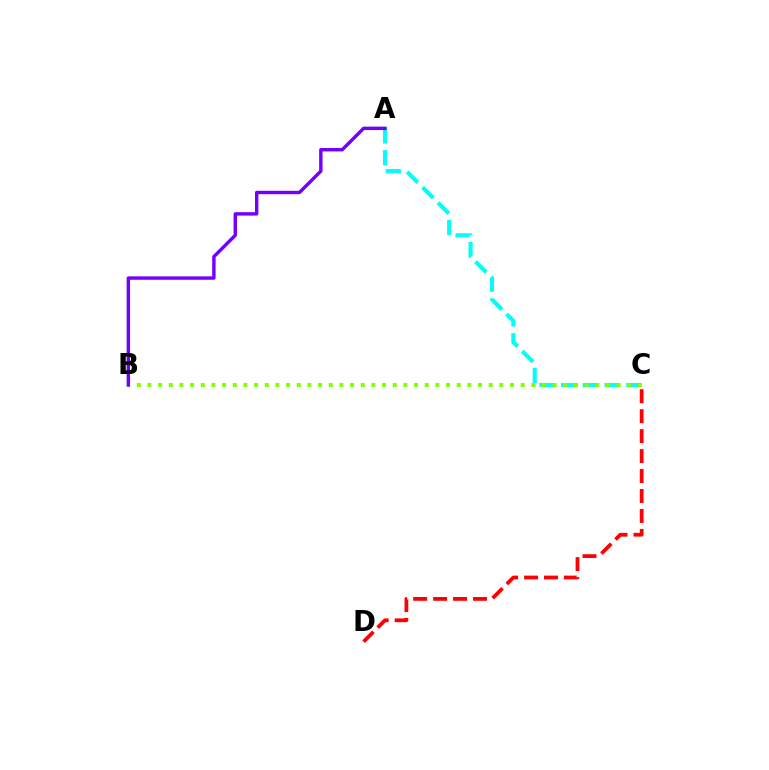{('C', 'D'): [{'color': '#ff0000', 'line_style': 'dashed', 'thickness': 2.71}], ('A', 'C'): [{'color': '#00fff6', 'line_style': 'dashed', 'thickness': 2.96}], ('B', 'C'): [{'color': '#84ff00', 'line_style': 'dotted', 'thickness': 2.9}], ('A', 'B'): [{'color': '#7200ff', 'line_style': 'solid', 'thickness': 2.45}]}